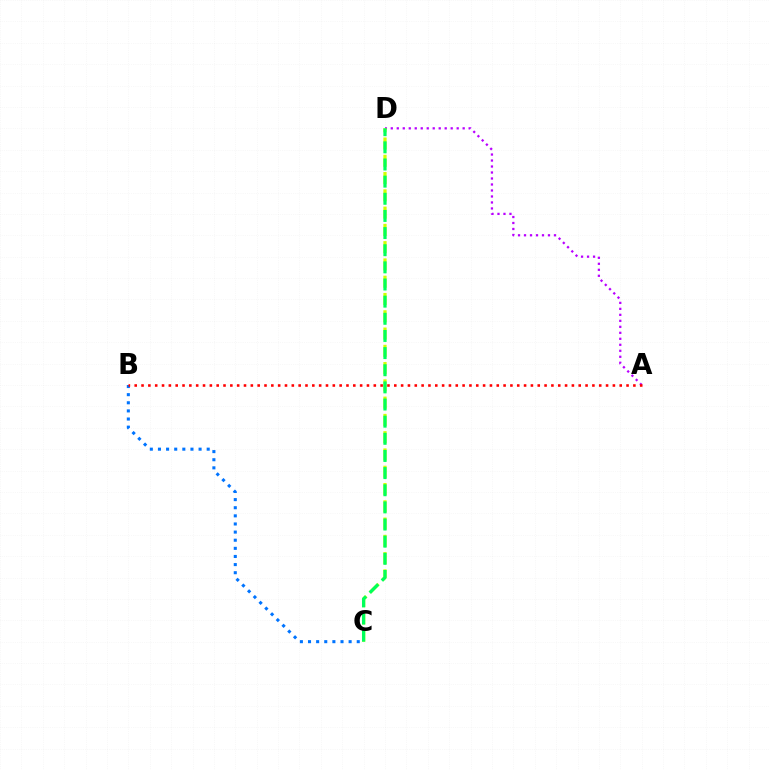{('A', 'D'): [{'color': '#b900ff', 'line_style': 'dotted', 'thickness': 1.63}], ('B', 'C'): [{'color': '#0074ff', 'line_style': 'dotted', 'thickness': 2.21}], ('C', 'D'): [{'color': '#d1ff00', 'line_style': 'dashed', 'thickness': 2.35}, {'color': '#00ff5c', 'line_style': 'dashed', 'thickness': 2.33}], ('A', 'B'): [{'color': '#ff0000', 'line_style': 'dotted', 'thickness': 1.86}]}